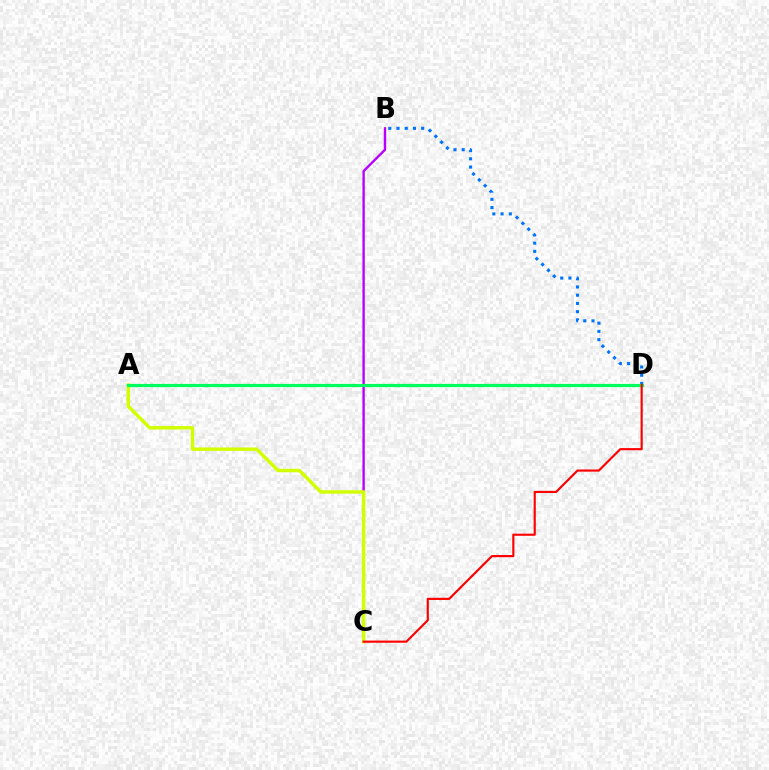{('B', 'C'): [{'color': '#b900ff', 'line_style': 'solid', 'thickness': 1.72}], ('A', 'C'): [{'color': '#d1ff00', 'line_style': 'solid', 'thickness': 2.48}], ('B', 'D'): [{'color': '#0074ff', 'line_style': 'dotted', 'thickness': 2.24}], ('A', 'D'): [{'color': '#00ff5c', 'line_style': 'solid', 'thickness': 2.29}], ('C', 'D'): [{'color': '#ff0000', 'line_style': 'solid', 'thickness': 1.55}]}